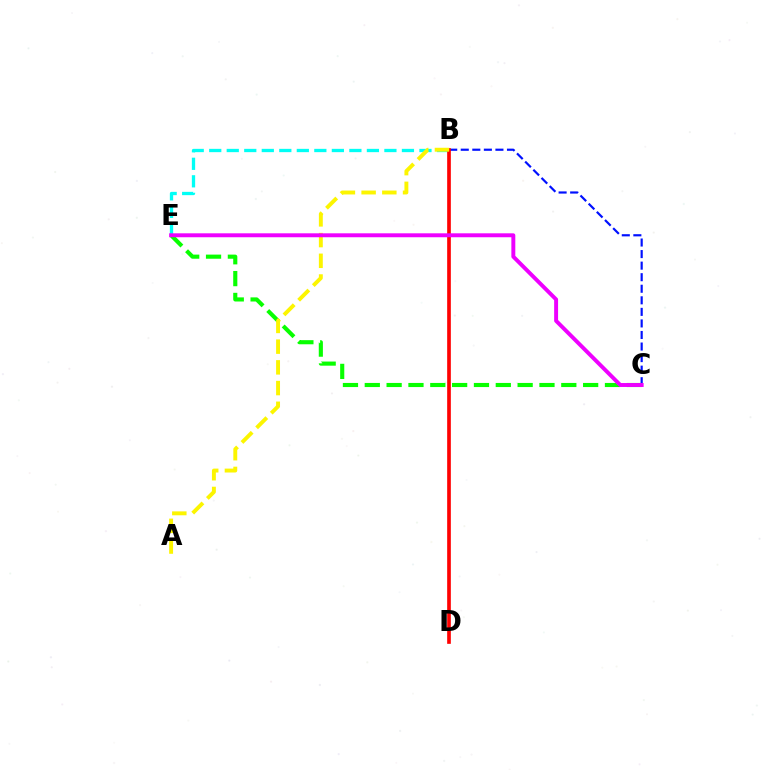{('C', 'E'): [{'color': '#08ff00', 'line_style': 'dashed', 'thickness': 2.97}, {'color': '#ee00ff', 'line_style': 'solid', 'thickness': 2.83}], ('B', 'E'): [{'color': '#00fff6', 'line_style': 'dashed', 'thickness': 2.38}], ('B', 'C'): [{'color': '#0010ff', 'line_style': 'dashed', 'thickness': 1.57}], ('B', 'D'): [{'color': '#ff0000', 'line_style': 'solid', 'thickness': 2.64}], ('A', 'B'): [{'color': '#fcf500', 'line_style': 'dashed', 'thickness': 2.81}]}